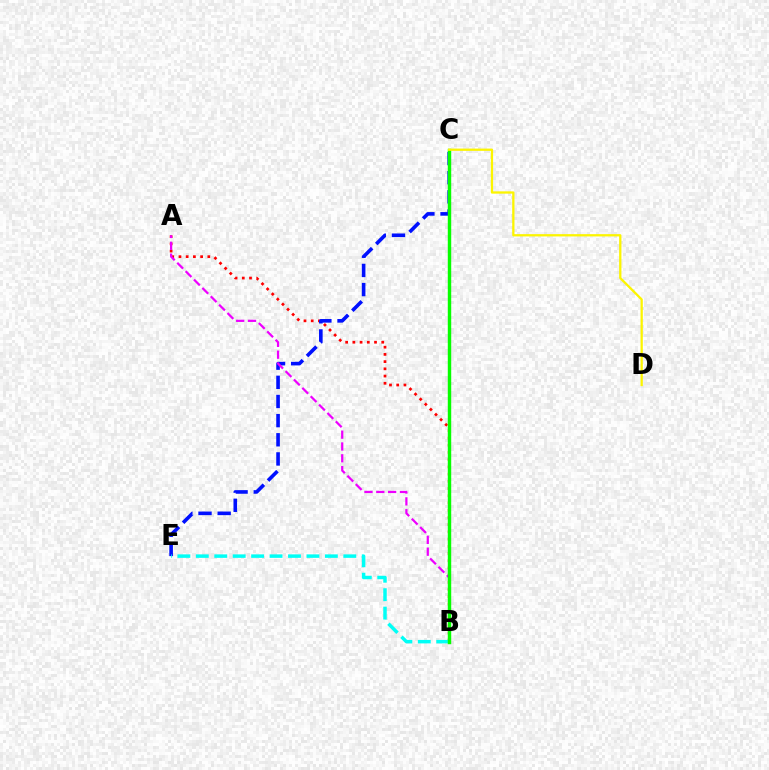{('A', 'B'): [{'color': '#ff0000', 'line_style': 'dotted', 'thickness': 1.96}, {'color': '#ee00ff', 'line_style': 'dashed', 'thickness': 1.61}], ('C', 'E'): [{'color': '#0010ff', 'line_style': 'dashed', 'thickness': 2.6}], ('B', 'E'): [{'color': '#00fff6', 'line_style': 'dashed', 'thickness': 2.5}], ('B', 'C'): [{'color': '#08ff00', 'line_style': 'solid', 'thickness': 2.47}], ('C', 'D'): [{'color': '#fcf500', 'line_style': 'solid', 'thickness': 1.65}]}